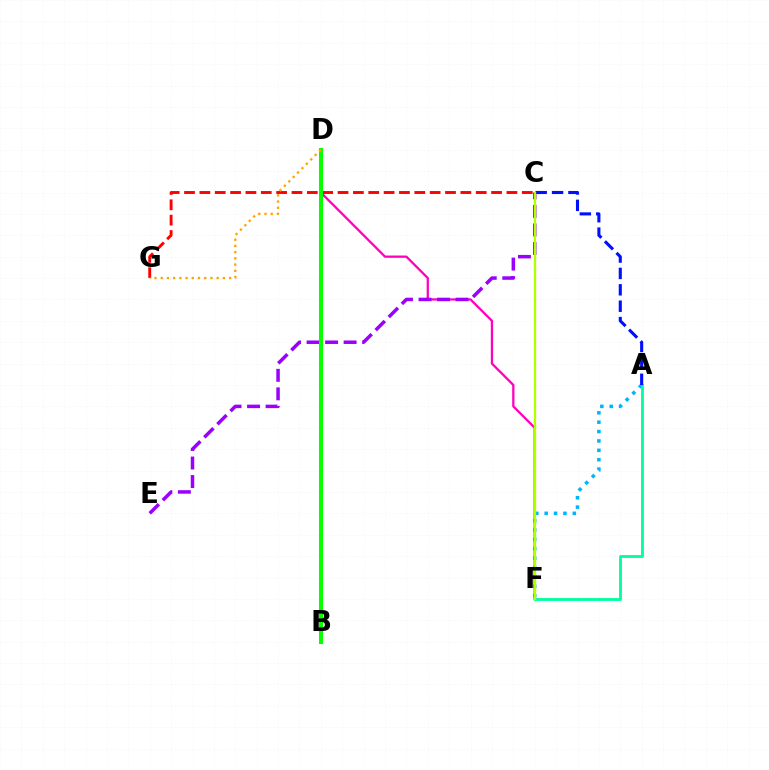{('D', 'F'): [{'color': '#ff00bd', 'line_style': 'solid', 'thickness': 1.64}], ('A', 'F'): [{'color': '#00b5ff', 'line_style': 'dotted', 'thickness': 2.55}, {'color': '#00ff9d', 'line_style': 'solid', 'thickness': 2.04}], ('C', 'G'): [{'color': '#ff0000', 'line_style': 'dashed', 'thickness': 2.09}], ('C', 'E'): [{'color': '#9b00ff', 'line_style': 'dashed', 'thickness': 2.52}], ('B', 'D'): [{'color': '#08ff00', 'line_style': 'solid', 'thickness': 2.92}], ('A', 'C'): [{'color': '#0010ff', 'line_style': 'dashed', 'thickness': 2.23}], ('D', 'G'): [{'color': '#ffa500', 'line_style': 'dotted', 'thickness': 1.69}], ('C', 'F'): [{'color': '#b3ff00', 'line_style': 'solid', 'thickness': 1.68}]}